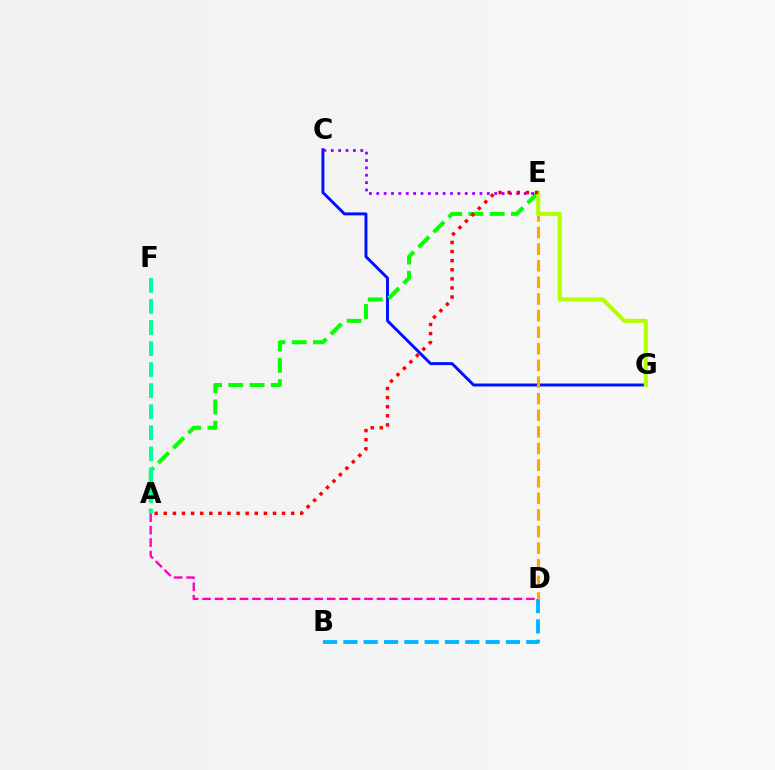{('B', 'D'): [{'color': '#00b5ff', 'line_style': 'dashed', 'thickness': 2.76}], ('C', 'G'): [{'color': '#0010ff', 'line_style': 'solid', 'thickness': 2.11}], ('D', 'E'): [{'color': '#ffa500', 'line_style': 'dashed', 'thickness': 2.26}], ('A', 'D'): [{'color': '#ff00bd', 'line_style': 'dashed', 'thickness': 1.69}], ('A', 'E'): [{'color': '#08ff00', 'line_style': 'dashed', 'thickness': 2.88}, {'color': '#ff0000', 'line_style': 'dotted', 'thickness': 2.47}], ('A', 'F'): [{'color': '#00ff9d', 'line_style': 'dashed', 'thickness': 2.86}], ('C', 'E'): [{'color': '#9b00ff', 'line_style': 'dotted', 'thickness': 2.0}], ('E', 'G'): [{'color': '#b3ff00', 'line_style': 'solid', 'thickness': 2.94}]}